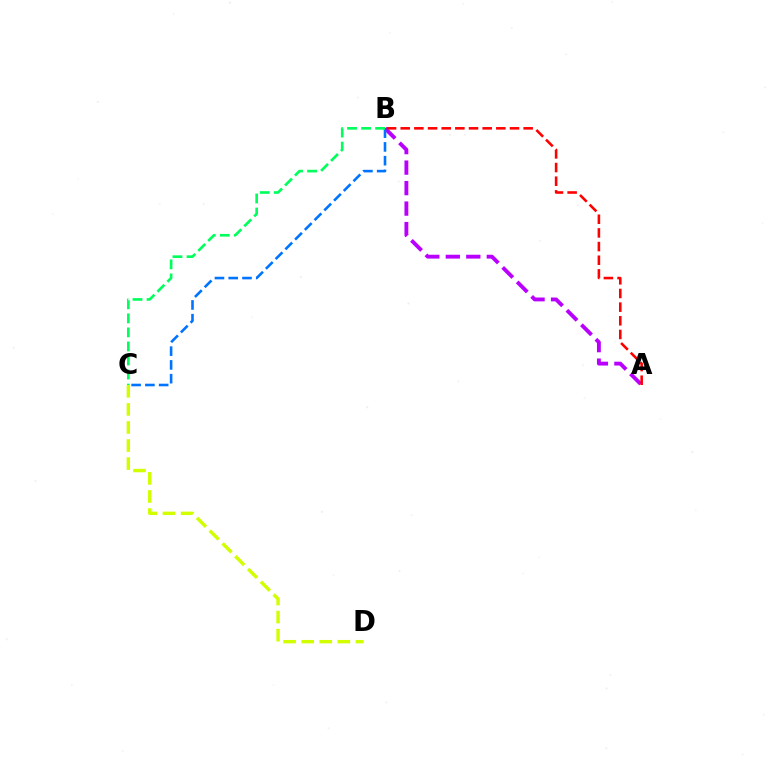{('A', 'B'): [{'color': '#b900ff', 'line_style': 'dashed', 'thickness': 2.78}, {'color': '#ff0000', 'line_style': 'dashed', 'thickness': 1.86}], ('B', 'C'): [{'color': '#0074ff', 'line_style': 'dashed', 'thickness': 1.87}, {'color': '#00ff5c', 'line_style': 'dashed', 'thickness': 1.91}], ('C', 'D'): [{'color': '#d1ff00', 'line_style': 'dashed', 'thickness': 2.46}]}